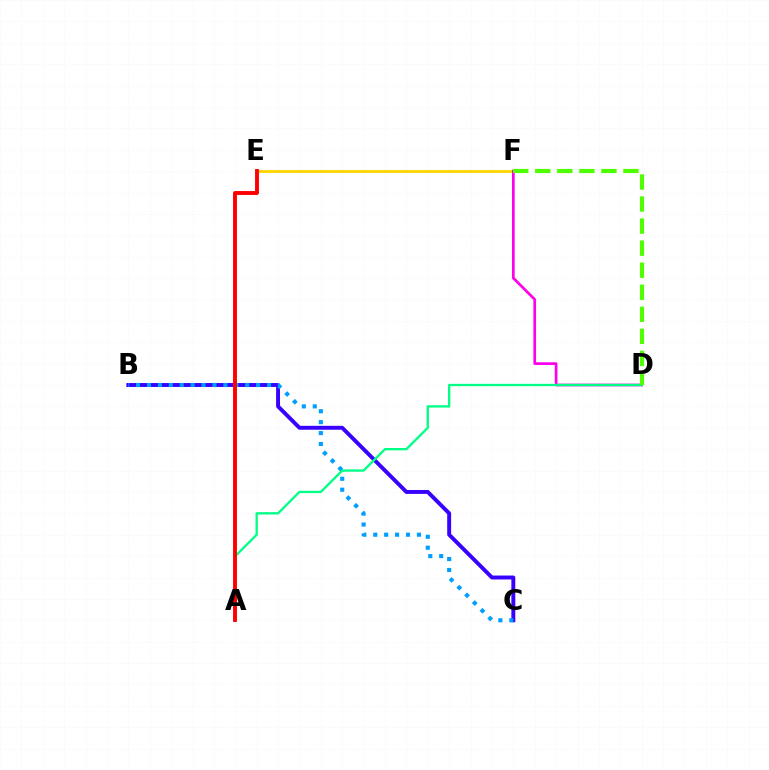{('B', 'C'): [{'color': '#3700ff', 'line_style': 'solid', 'thickness': 2.82}, {'color': '#009eff', 'line_style': 'dotted', 'thickness': 2.97}], ('E', 'F'): [{'color': '#ffd500', 'line_style': 'solid', 'thickness': 2.04}], ('D', 'F'): [{'color': '#ff00ed', 'line_style': 'solid', 'thickness': 1.95}, {'color': '#4fff00', 'line_style': 'dashed', 'thickness': 3.0}], ('A', 'D'): [{'color': '#00ff86', 'line_style': 'solid', 'thickness': 1.68}], ('A', 'E'): [{'color': '#ff0000', 'line_style': 'solid', 'thickness': 2.8}]}